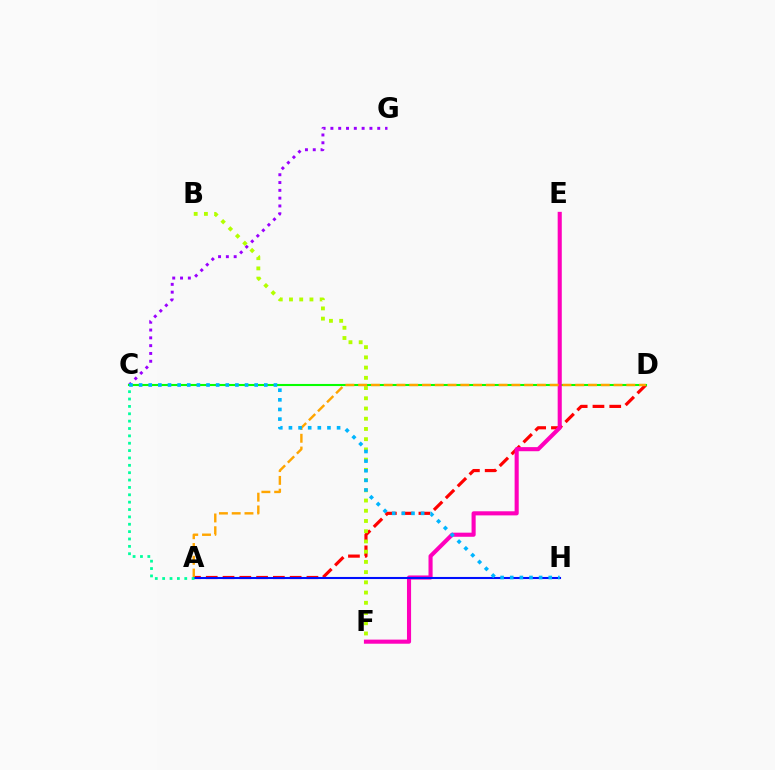{('A', 'D'): [{'color': '#ff0000', 'line_style': 'dashed', 'thickness': 2.28}, {'color': '#ffa500', 'line_style': 'dashed', 'thickness': 1.73}], ('C', 'G'): [{'color': '#9b00ff', 'line_style': 'dotted', 'thickness': 2.12}], ('C', 'D'): [{'color': '#08ff00', 'line_style': 'solid', 'thickness': 1.51}], ('E', 'F'): [{'color': '#ff00bd', 'line_style': 'solid', 'thickness': 2.95}], ('B', 'F'): [{'color': '#b3ff00', 'line_style': 'dotted', 'thickness': 2.78}], ('A', 'H'): [{'color': '#0010ff', 'line_style': 'solid', 'thickness': 1.5}], ('C', 'H'): [{'color': '#00b5ff', 'line_style': 'dotted', 'thickness': 2.62}], ('A', 'C'): [{'color': '#00ff9d', 'line_style': 'dotted', 'thickness': 2.0}]}